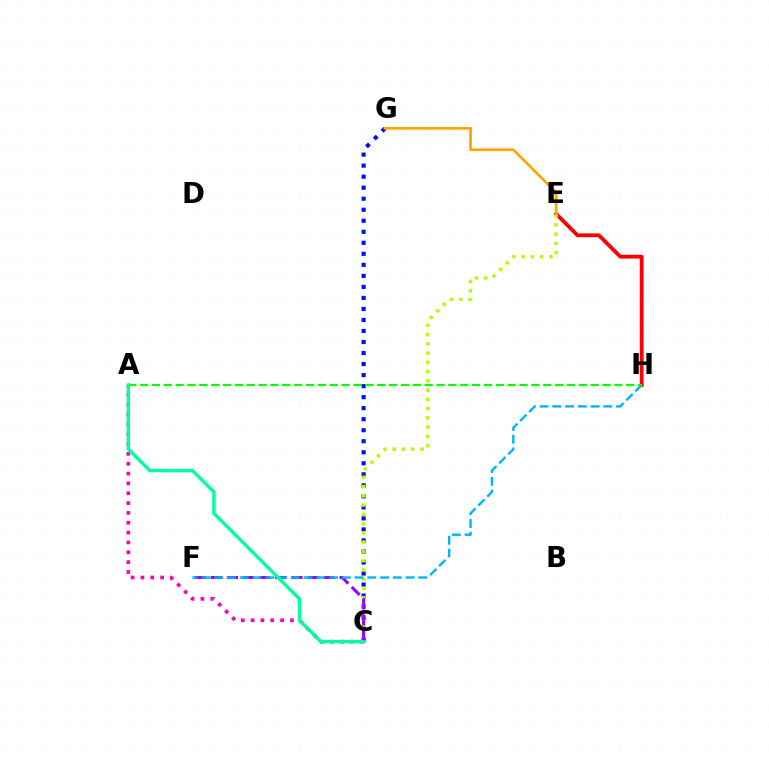{('E', 'H'): [{'color': '#ff0000', 'line_style': 'solid', 'thickness': 2.75}], ('A', 'C'): [{'color': '#ff00bd', 'line_style': 'dotted', 'thickness': 2.67}, {'color': '#00ff9d', 'line_style': 'solid', 'thickness': 2.45}], ('C', 'G'): [{'color': '#0010ff', 'line_style': 'dotted', 'thickness': 3.0}], ('C', 'E'): [{'color': '#b3ff00', 'line_style': 'dotted', 'thickness': 2.52}], ('C', 'F'): [{'color': '#9b00ff', 'line_style': 'dashed', 'thickness': 2.19}], ('F', 'H'): [{'color': '#00b5ff', 'line_style': 'dashed', 'thickness': 1.73}], ('A', 'H'): [{'color': '#08ff00', 'line_style': 'dashed', 'thickness': 1.61}], ('E', 'G'): [{'color': '#ffa500', 'line_style': 'solid', 'thickness': 1.96}]}